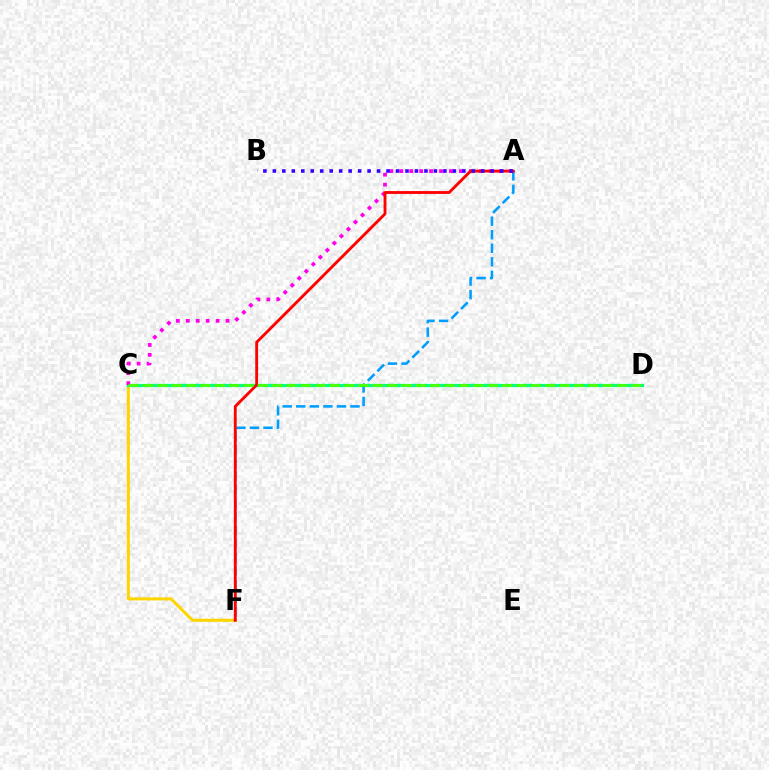{('C', 'F'): [{'color': '#ffd500', 'line_style': 'solid', 'thickness': 2.19}], ('A', 'F'): [{'color': '#009eff', 'line_style': 'dashed', 'thickness': 1.84}, {'color': '#ff0000', 'line_style': 'solid', 'thickness': 2.05}], ('C', 'D'): [{'color': '#00ff86', 'line_style': 'solid', 'thickness': 2.33}, {'color': '#4fff00', 'line_style': 'dashed', 'thickness': 1.95}], ('A', 'C'): [{'color': '#ff00ed', 'line_style': 'dotted', 'thickness': 2.7}], ('A', 'B'): [{'color': '#3700ff', 'line_style': 'dotted', 'thickness': 2.57}]}